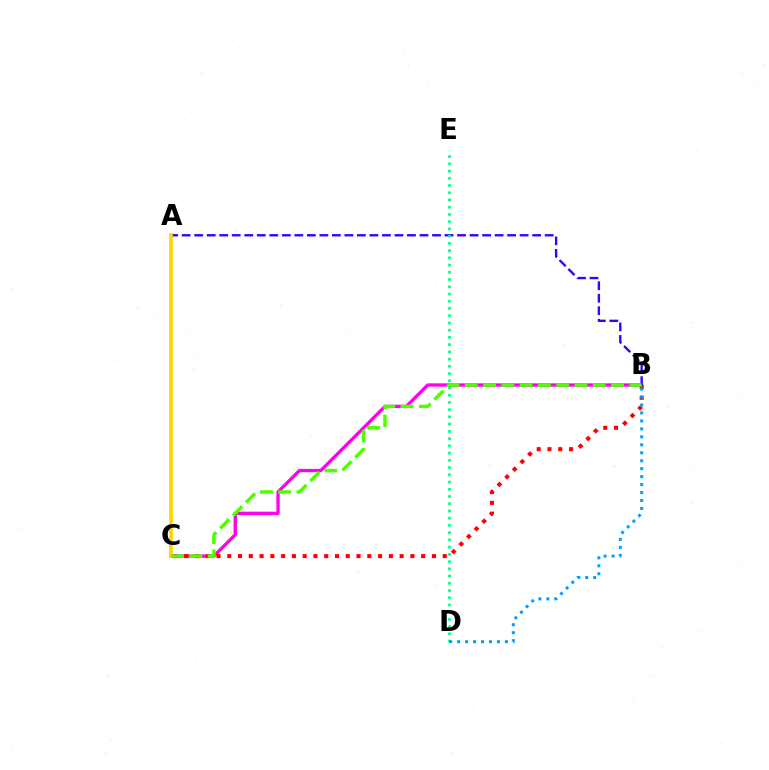{('B', 'C'): [{'color': '#ff00ed', 'line_style': 'solid', 'thickness': 2.38}, {'color': '#ff0000', 'line_style': 'dotted', 'thickness': 2.93}, {'color': '#4fff00', 'line_style': 'dashed', 'thickness': 2.48}], ('A', 'B'): [{'color': '#3700ff', 'line_style': 'dashed', 'thickness': 1.7}], ('D', 'E'): [{'color': '#00ff86', 'line_style': 'dotted', 'thickness': 1.96}], ('A', 'C'): [{'color': '#ffd500', 'line_style': 'solid', 'thickness': 2.6}], ('B', 'D'): [{'color': '#009eff', 'line_style': 'dotted', 'thickness': 2.16}]}